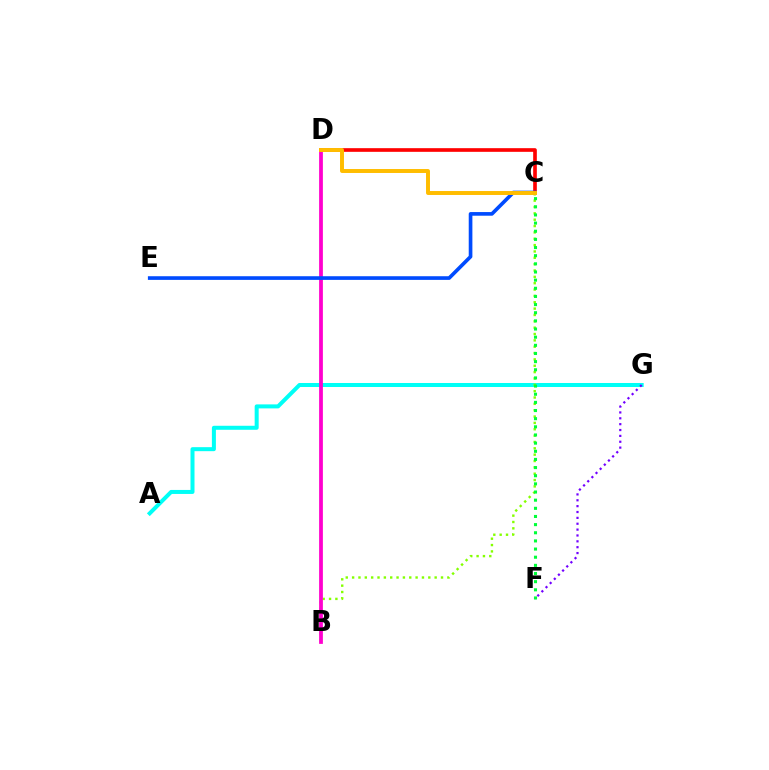{('A', 'G'): [{'color': '#00fff6', 'line_style': 'solid', 'thickness': 2.89}], ('B', 'C'): [{'color': '#84ff00', 'line_style': 'dotted', 'thickness': 1.73}], ('B', 'D'): [{'color': '#ff00cf', 'line_style': 'solid', 'thickness': 2.71}], ('C', 'D'): [{'color': '#ff0000', 'line_style': 'solid', 'thickness': 2.64}, {'color': '#ffbd00', 'line_style': 'solid', 'thickness': 2.84}], ('C', 'F'): [{'color': '#00ff39', 'line_style': 'dotted', 'thickness': 2.21}], ('C', 'E'): [{'color': '#004bff', 'line_style': 'solid', 'thickness': 2.63}], ('F', 'G'): [{'color': '#7200ff', 'line_style': 'dotted', 'thickness': 1.59}]}